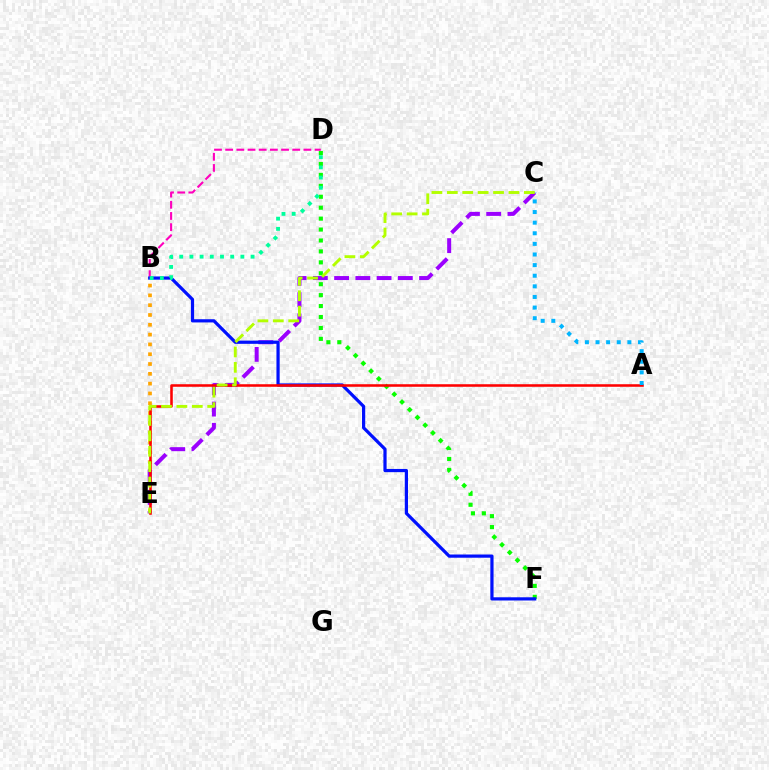{('B', 'E'): [{'color': '#ffa500', 'line_style': 'dotted', 'thickness': 2.66}], ('B', 'D'): [{'color': '#ff00bd', 'line_style': 'dashed', 'thickness': 1.52}, {'color': '#00ff9d', 'line_style': 'dotted', 'thickness': 2.77}], ('C', 'E'): [{'color': '#9b00ff', 'line_style': 'dashed', 'thickness': 2.89}, {'color': '#b3ff00', 'line_style': 'dashed', 'thickness': 2.09}], ('D', 'F'): [{'color': '#08ff00', 'line_style': 'dotted', 'thickness': 2.97}], ('B', 'F'): [{'color': '#0010ff', 'line_style': 'solid', 'thickness': 2.31}], ('A', 'E'): [{'color': '#ff0000', 'line_style': 'solid', 'thickness': 1.84}], ('A', 'C'): [{'color': '#00b5ff', 'line_style': 'dotted', 'thickness': 2.88}]}